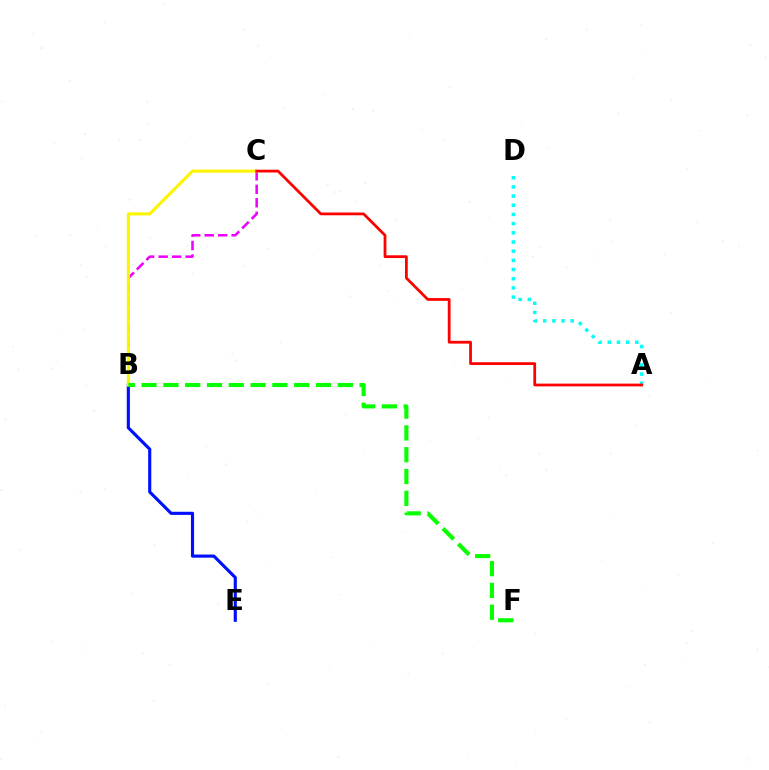{('B', 'E'): [{'color': '#0010ff', 'line_style': 'solid', 'thickness': 2.26}], ('B', 'C'): [{'color': '#ee00ff', 'line_style': 'dashed', 'thickness': 1.83}, {'color': '#fcf500', 'line_style': 'solid', 'thickness': 2.23}], ('A', 'D'): [{'color': '#00fff6', 'line_style': 'dotted', 'thickness': 2.49}], ('A', 'C'): [{'color': '#ff0000', 'line_style': 'solid', 'thickness': 1.99}], ('B', 'F'): [{'color': '#08ff00', 'line_style': 'dashed', 'thickness': 2.96}]}